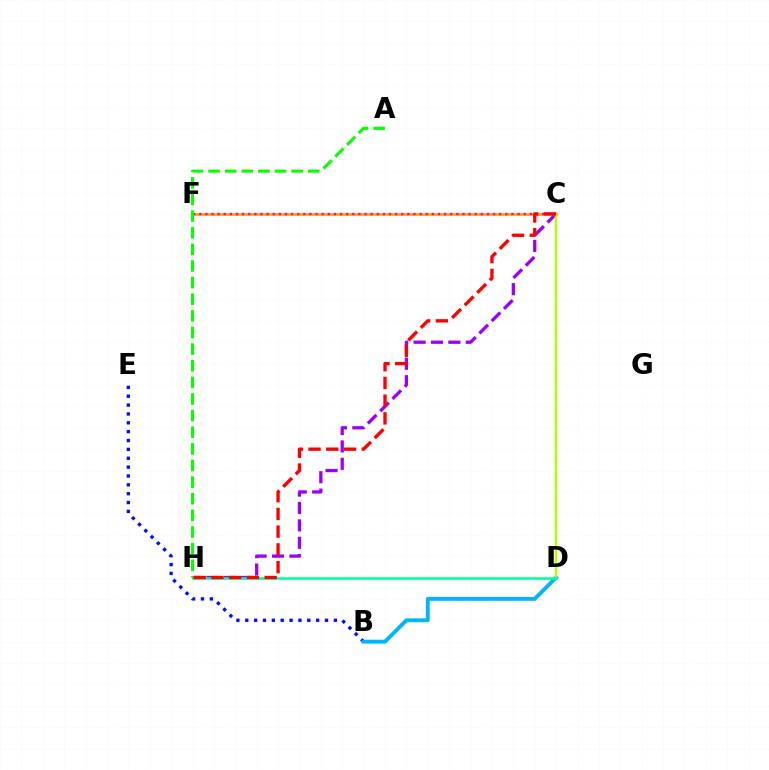{('B', 'E'): [{'color': '#0010ff', 'line_style': 'dotted', 'thickness': 2.41}], ('B', 'D'): [{'color': '#00b5ff', 'line_style': 'solid', 'thickness': 2.77}], ('C', 'F'): [{'color': '#ffa500', 'line_style': 'solid', 'thickness': 2.02}, {'color': '#ff00bd', 'line_style': 'dotted', 'thickness': 1.66}], ('C', 'H'): [{'color': '#9b00ff', 'line_style': 'dashed', 'thickness': 2.36}, {'color': '#ff0000', 'line_style': 'dashed', 'thickness': 2.41}], ('C', 'D'): [{'color': '#b3ff00', 'line_style': 'solid', 'thickness': 1.73}], ('D', 'H'): [{'color': '#00ff9d', 'line_style': 'solid', 'thickness': 1.83}], ('A', 'H'): [{'color': '#08ff00', 'line_style': 'dashed', 'thickness': 2.26}]}